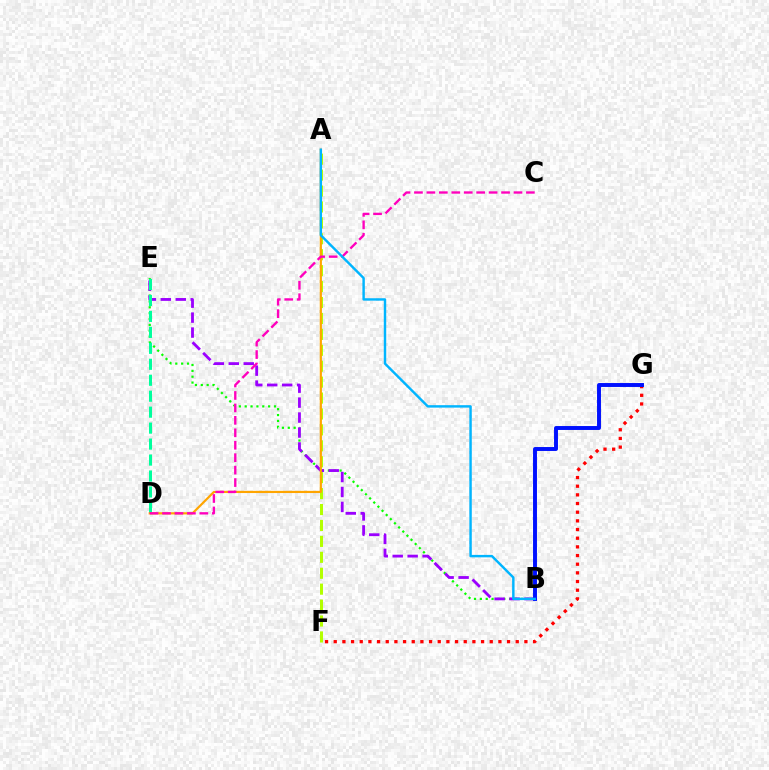{('B', 'E'): [{'color': '#08ff00', 'line_style': 'dotted', 'thickness': 1.59}, {'color': '#9b00ff', 'line_style': 'dashed', 'thickness': 2.03}], ('D', 'E'): [{'color': '#00ff9d', 'line_style': 'dashed', 'thickness': 2.17}], ('A', 'F'): [{'color': '#b3ff00', 'line_style': 'dashed', 'thickness': 2.16}], ('A', 'D'): [{'color': '#ffa500', 'line_style': 'solid', 'thickness': 1.57}], ('F', 'G'): [{'color': '#ff0000', 'line_style': 'dotted', 'thickness': 2.35}], ('C', 'D'): [{'color': '#ff00bd', 'line_style': 'dashed', 'thickness': 1.69}], ('B', 'G'): [{'color': '#0010ff', 'line_style': 'solid', 'thickness': 2.83}], ('A', 'B'): [{'color': '#00b5ff', 'line_style': 'solid', 'thickness': 1.75}]}